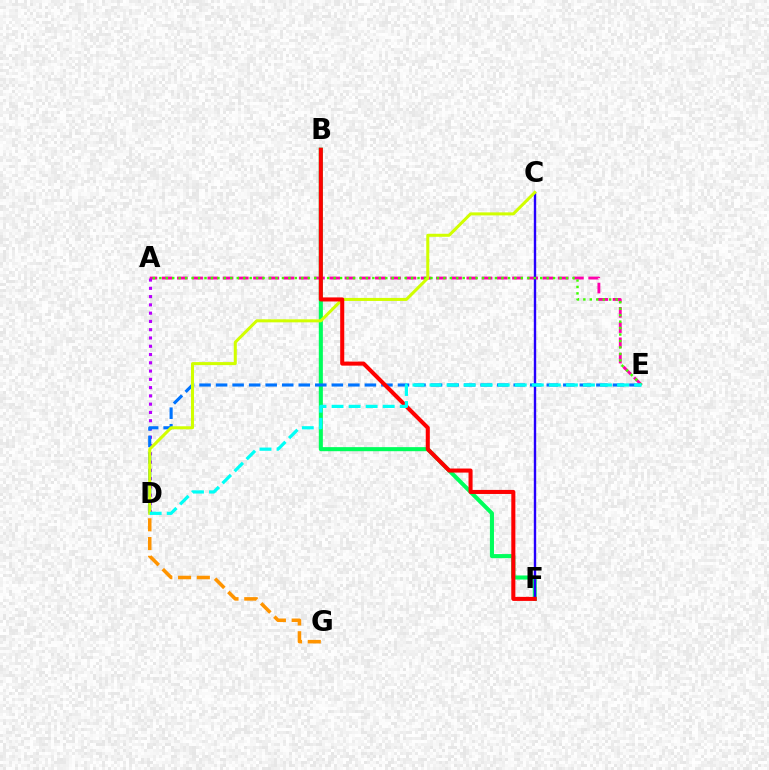{('D', 'G'): [{'color': '#ff9400', 'line_style': 'dashed', 'thickness': 2.55}], ('A', 'E'): [{'color': '#ff00ac', 'line_style': 'dashed', 'thickness': 2.07}, {'color': '#3dff00', 'line_style': 'dotted', 'thickness': 1.75}], ('A', 'D'): [{'color': '#b900ff', 'line_style': 'dotted', 'thickness': 2.25}], ('B', 'F'): [{'color': '#00ff5c', 'line_style': 'solid', 'thickness': 2.93}, {'color': '#ff0000', 'line_style': 'solid', 'thickness': 2.92}], ('C', 'F'): [{'color': '#2500ff', 'line_style': 'solid', 'thickness': 1.72}], ('D', 'E'): [{'color': '#0074ff', 'line_style': 'dashed', 'thickness': 2.25}, {'color': '#00fff6', 'line_style': 'dashed', 'thickness': 2.32}], ('C', 'D'): [{'color': '#d1ff00', 'line_style': 'solid', 'thickness': 2.18}]}